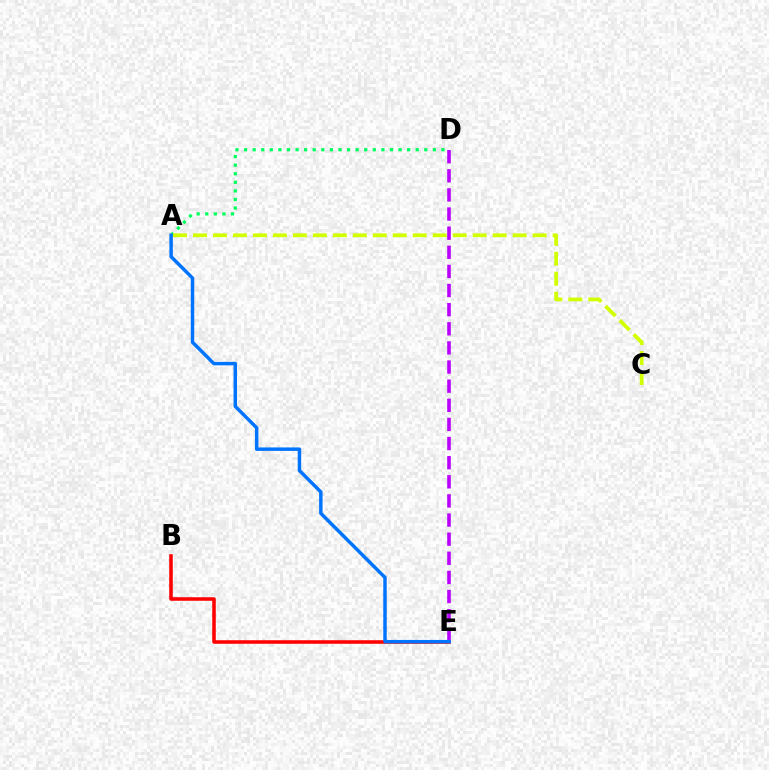{('A', 'D'): [{'color': '#00ff5c', 'line_style': 'dotted', 'thickness': 2.33}], ('B', 'E'): [{'color': '#ff0000', 'line_style': 'solid', 'thickness': 2.55}], ('A', 'C'): [{'color': '#d1ff00', 'line_style': 'dashed', 'thickness': 2.71}], ('D', 'E'): [{'color': '#b900ff', 'line_style': 'dashed', 'thickness': 2.6}], ('A', 'E'): [{'color': '#0074ff', 'line_style': 'solid', 'thickness': 2.49}]}